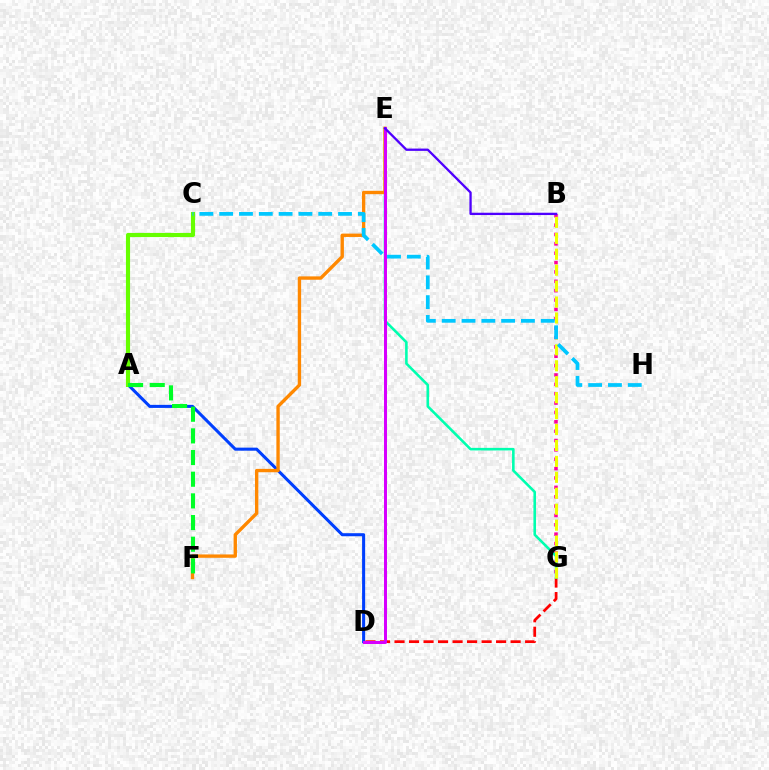{('B', 'G'): [{'color': '#ff00a0', 'line_style': 'dotted', 'thickness': 2.54}, {'color': '#eeff00', 'line_style': 'dashed', 'thickness': 2.16}], ('A', 'D'): [{'color': '#003fff', 'line_style': 'solid', 'thickness': 2.2}], ('D', 'G'): [{'color': '#ff0000', 'line_style': 'dashed', 'thickness': 1.97}], ('E', 'G'): [{'color': '#00ffaf', 'line_style': 'solid', 'thickness': 1.87}], ('A', 'C'): [{'color': '#66ff00', 'line_style': 'solid', 'thickness': 2.97}], ('E', 'F'): [{'color': '#ff8800', 'line_style': 'solid', 'thickness': 2.42}], ('D', 'E'): [{'color': '#d600ff', 'line_style': 'solid', 'thickness': 2.16}], ('B', 'E'): [{'color': '#4f00ff', 'line_style': 'solid', 'thickness': 1.66}], ('C', 'H'): [{'color': '#00c7ff', 'line_style': 'dashed', 'thickness': 2.69}], ('A', 'F'): [{'color': '#00ff27', 'line_style': 'dashed', 'thickness': 2.94}]}